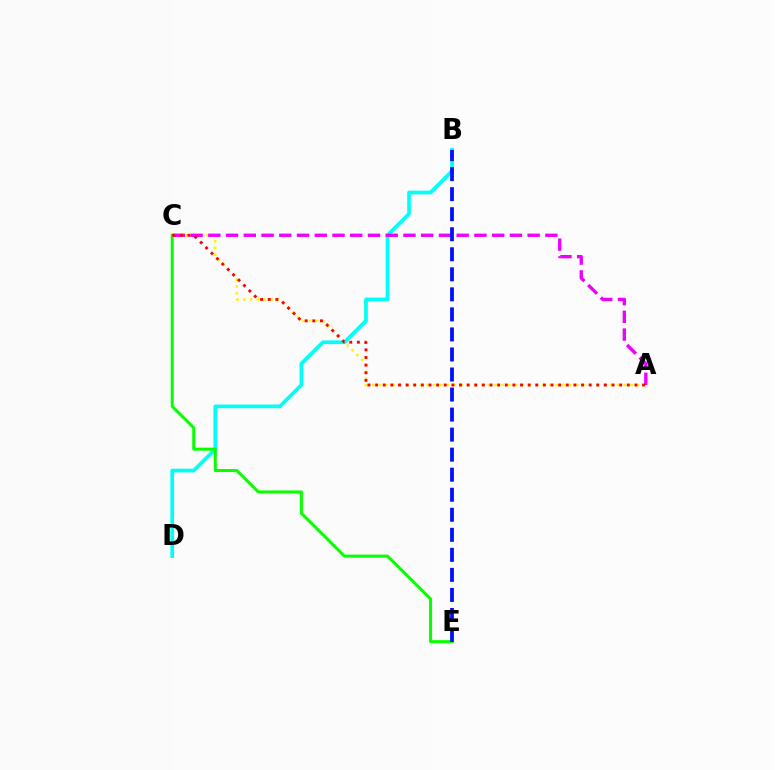{('A', 'C'): [{'color': '#fcf500', 'line_style': 'dotted', 'thickness': 1.85}, {'color': '#ee00ff', 'line_style': 'dashed', 'thickness': 2.41}, {'color': '#ff0000', 'line_style': 'dotted', 'thickness': 2.07}], ('B', 'D'): [{'color': '#00fff6', 'line_style': 'solid', 'thickness': 2.67}], ('C', 'E'): [{'color': '#08ff00', 'line_style': 'solid', 'thickness': 2.17}], ('B', 'E'): [{'color': '#0010ff', 'line_style': 'dashed', 'thickness': 2.72}]}